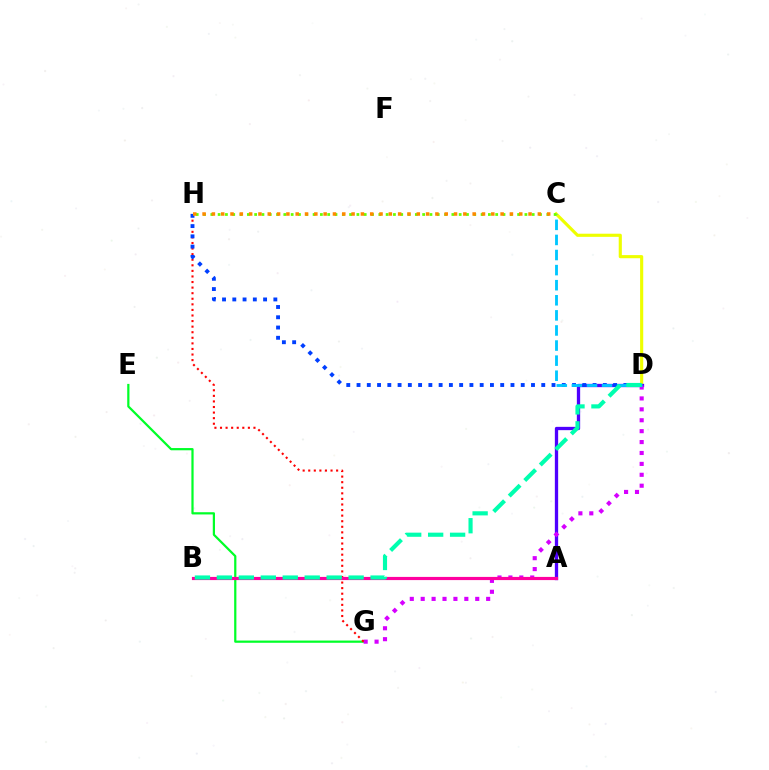{('E', 'G'): [{'color': '#00ff27', 'line_style': 'solid', 'thickness': 1.6}], ('C', 'D'): [{'color': '#eeff00', 'line_style': 'solid', 'thickness': 2.26}, {'color': '#00c7ff', 'line_style': 'dashed', 'thickness': 2.05}], ('A', 'D'): [{'color': '#4f00ff', 'line_style': 'solid', 'thickness': 2.38}], ('D', 'G'): [{'color': '#d600ff', 'line_style': 'dotted', 'thickness': 2.96}], ('G', 'H'): [{'color': '#ff0000', 'line_style': 'dotted', 'thickness': 1.52}], ('D', 'H'): [{'color': '#003fff', 'line_style': 'dotted', 'thickness': 2.79}], ('A', 'B'): [{'color': '#ff00a0', 'line_style': 'solid', 'thickness': 2.28}], ('B', 'D'): [{'color': '#00ffaf', 'line_style': 'dashed', 'thickness': 2.98}], ('C', 'H'): [{'color': '#66ff00', 'line_style': 'dotted', 'thickness': 1.98}, {'color': '#ff8800', 'line_style': 'dotted', 'thickness': 2.53}]}